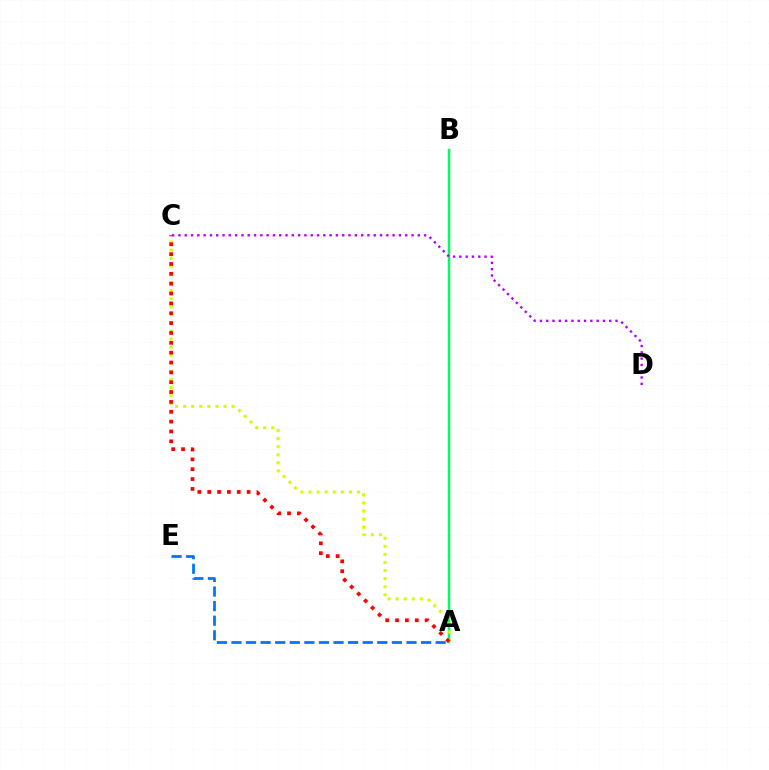{('A', 'B'): [{'color': '#00ff5c', 'line_style': 'solid', 'thickness': 1.79}], ('A', 'E'): [{'color': '#0074ff', 'line_style': 'dashed', 'thickness': 1.98}], ('A', 'C'): [{'color': '#d1ff00', 'line_style': 'dotted', 'thickness': 2.2}, {'color': '#ff0000', 'line_style': 'dotted', 'thickness': 2.68}], ('C', 'D'): [{'color': '#b900ff', 'line_style': 'dotted', 'thickness': 1.71}]}